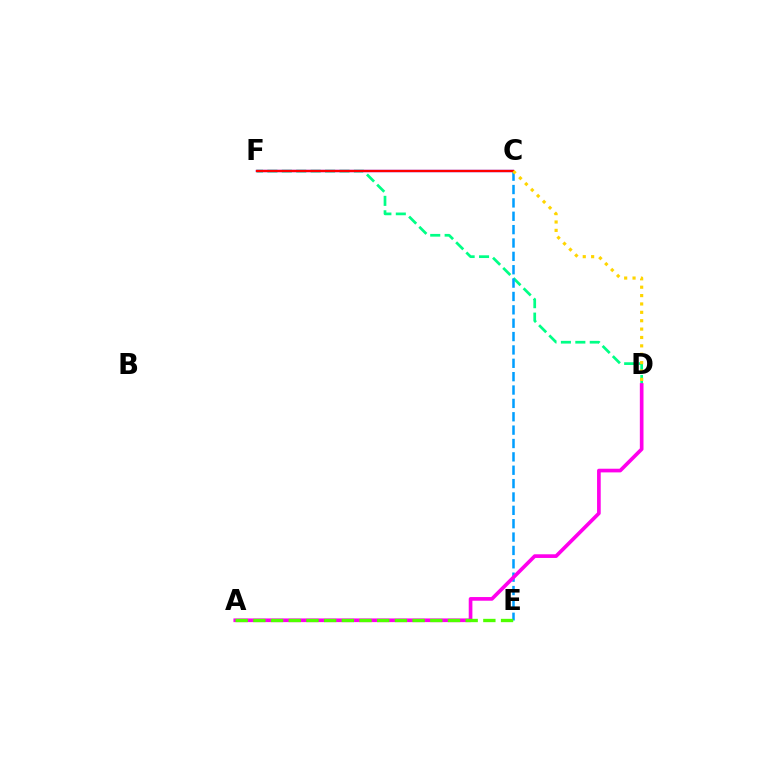{('D', 'F'): [{'color': '#00ff86', 'line_style': 'dashed', 'thickness': 1.96}], ('C', 'F'): [{'color': '#3700ff', 'line_style': 'solid', 'thickness': 1.68}, {'color': '#ff0000', 'line_style': 'solid', 'thickness': 1.62}], ('C', 'E'): [{'color': '#009eff', 'line_style': 'dashed', 'thickness': 1.82}], ('A', 'D'): [{'color': '#ff00ed', 'line_style': 'solid', 'thickness': 2.64}], ('C', 'D'): [{'color': '#ffd500', 'line_style': 'dotted', 'thickness': 2.28}], ('A', 'E'): [{'color': '#4fff00', 'line_style': 'dashed', 'thickness': 2.4}]}